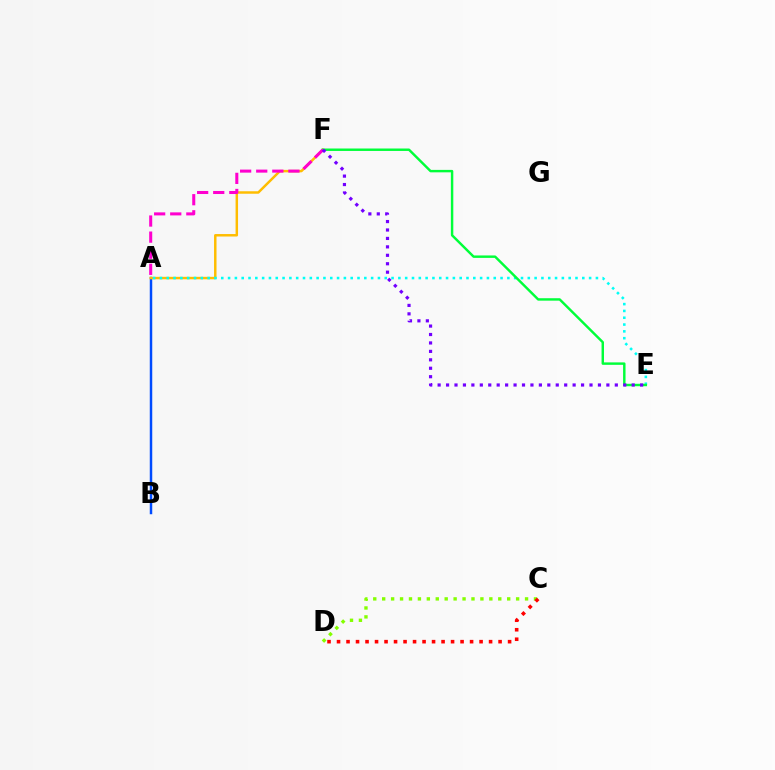{('A', 'B'): [{'color': '#004bff', 'line_style': 'solid', 'thickness': 1.78}], ('A', 'F'): [{'color': '#ffbd00', 'line_style': 'solid', 'thickness': 1.78}, {'color': '#ff00cf', 'line_style': 'dashed', 'thickness': 2.19}], ('C', 'D'): [{'color': '#84ff00', 'line_style': 'dotted', 'thickness': 2.43}, {'color': '#ff0000', 'line_style': 'dotted', 'thickness': 2.58}], ('A', 'E'): [{'color': '#00fff6', 'line_style': 'dotted', 'thickness': 1.85}], ('E', 'F'): [{'color': '#00ff39', 'line_style': 'solid', 'thickness': 1.76}, {'color': '#7200ff', 'line_style': 'dotted', 'thickness': 2.29}]}